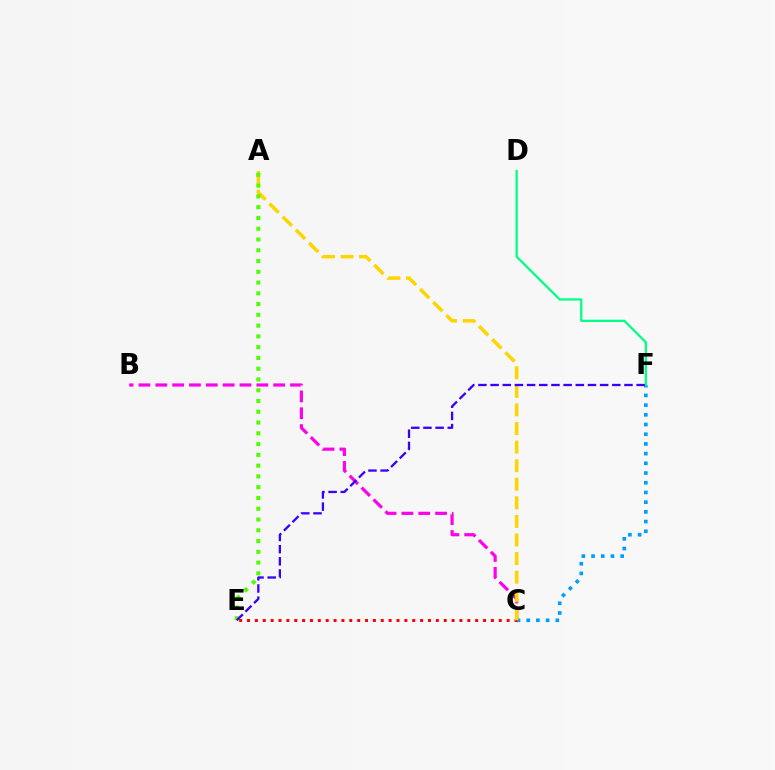{('B', 'C'): [{'color': '#ff00ed', 'line_style': 'dashed', 'thickness': 2.29}], ('C', 'F'): [{'color': '#009eff', 'line_style': 'dotted', 'thickness': 2.64}], ('C', 'E'): [{'color': '#ff0000', 'line_style': 'dotted', 'thickness': 2.14}], ('A', 'C'): [{'color': '#ffd500', 'line_style': 'dashed', 'thickness': 2.52}], ('D', 'F'): [{'color': '#00ff86', 'line_style': 'solid', 'thickness': 1.63}], ('A', 'E'): [{'color': '#4fff00', 'line_style': 'dotted', 'thickness': 2.93}], ('E', 'F'): [{'color': '#3700ff', 'line_style': 'dashed', 'thickness': 1.65}]}